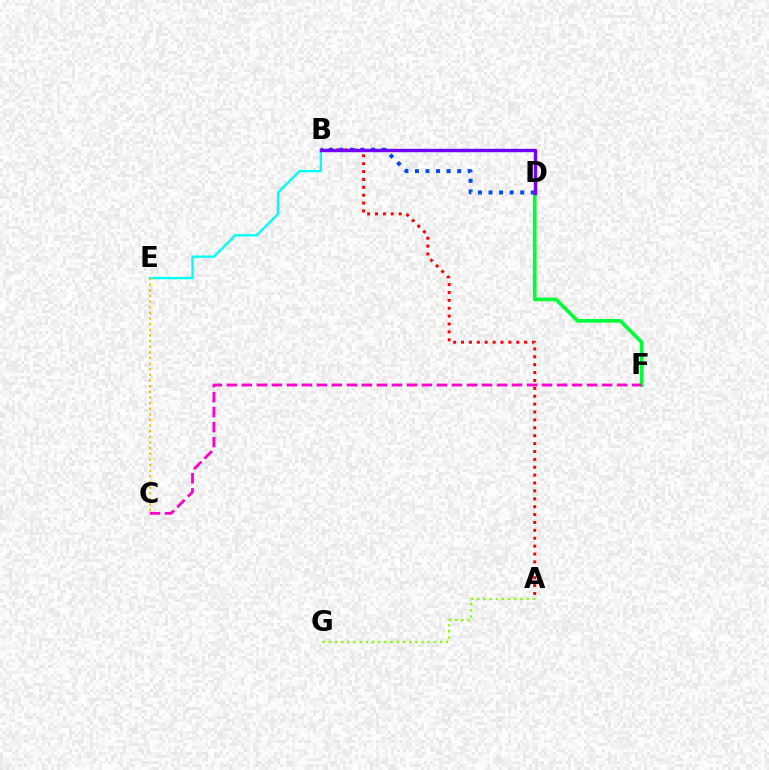{('D', 'F'): [{'color': '#00ff39', 'line_style': 'solid', 'thickness': 2.64}], ('B', 'E'): [{'color': '#00fff6', 'line_style': 'solid', 'thickness': 1.7}], ('C', 'F'): [{'color': '#ff00cf', 'line_style': 'dashed', 'thickness': 2.04}], ('A', 'B'): [{'color': '#ff0000', 'line_style': 'dotted', 'thickness': 2.14}], ('C', 'E'): [{'color': '#ffbd00', 'line_style': 'dotted', 'thickness': 1.53}], ('A', 'G'): [{'color': '#84ff00', 'line_style': 'dotted', 'thickness': 1.68}], ('B', 'D'): [{'color': '#004bff', 'line_style': 'dotted', 'thickness': 2.87}, {'color': '#7200ff', 'line_style': 'solid', 'thickness': 2.44}]}